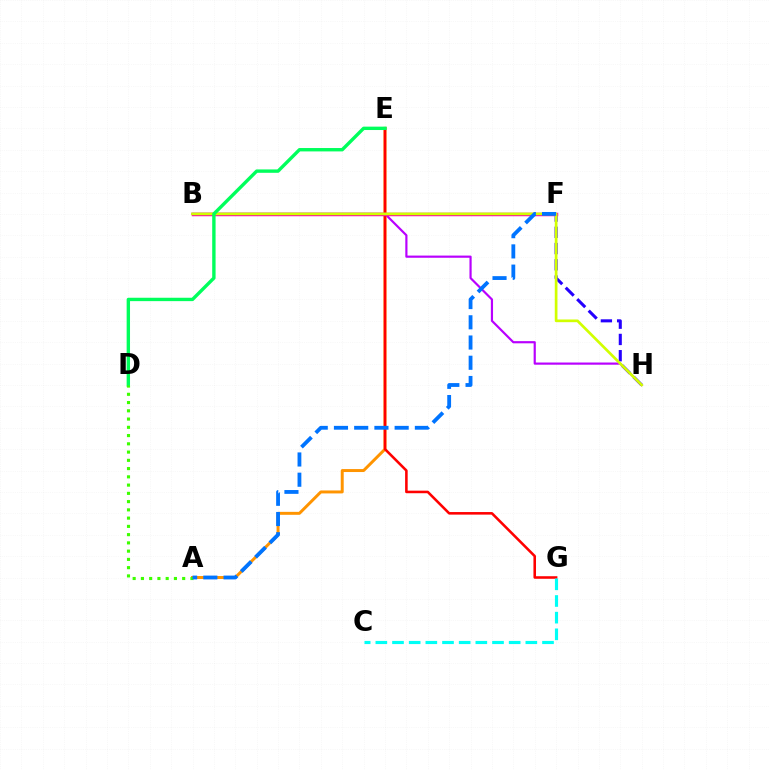{('F', 'H'): [{'color': '#2500ff', 'line_style': 'dashed', 'thickness': 2.21}], ('B', 'H'): [{'color': '#b900ff', 'line_style': 'solid', 'thickness': 1.57}, {'color': '#d1ff00', 'line_style': 'solid', 'thickness': 1.94}], ('A', 'E'): [{'color': '#ff9400', 'line_style': 'solid', 'thickness': 2.13}], ('E', 'G'): [{'color': '#ff0000', 'line_style': 'solid', 'thickness': 1.85}], ('B', 'F'): [{'color': '#ff00ac', 'line_style': 'solid', 'thickness': 2.51}], ('C', 'G'): [{'color': '#00fff6', 'line_style': 'dashed', 'thickness': 2.26}], ('D', 'E'): [{'color': '#00ff5c', 'line_style': 'solid', 'thickness': 2.43}], ('A', 'D'): [{'color': '#3dff00', 'line_style': 'dotted', 'thickness': 2.24}], ('A', 'F'): [{'color': '#0074ff', 'line_style': 'dashed', 'thickness': 2.75}]}